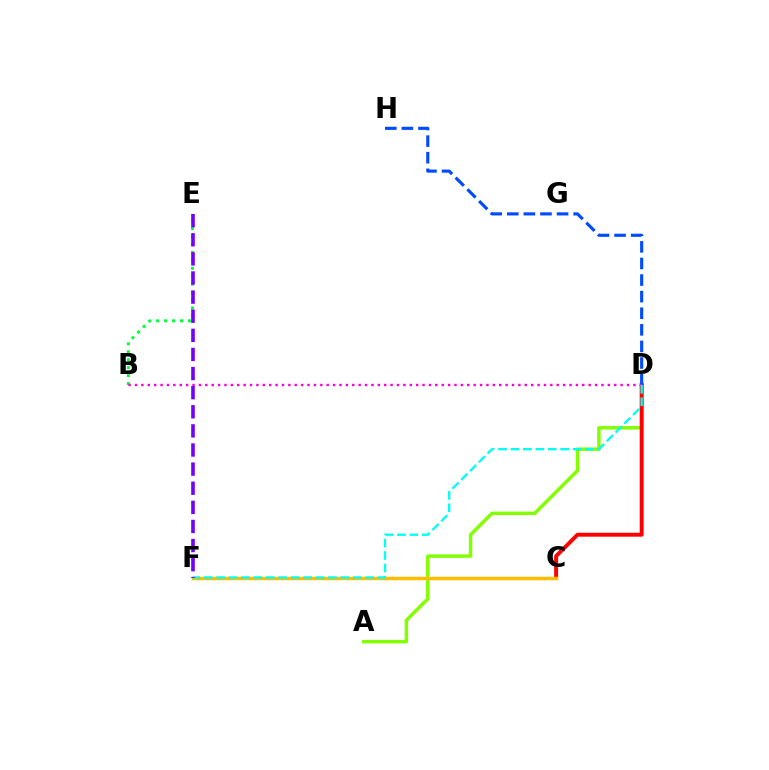{('A', 'D'): [{'color': '#84ff00', 'line_style': 'solid', 'thickness': 2.5}], ('B', 'E'): [{'color': '#00ff39', 'line_style': 'dotted', 'thickness': 2.16}], ('C', 'D'): [{'color': '#ff0000', 'line_style': 'solid', 'thickness': 2.82}], ('C', 'F'): [{'color': '#ffbd00', 'line_style': 'solid', 'thickness': 2.51}], ('D', 'H'): [{'color': '#004bff', 'line_style': 'dashed', 'thickness': 2.25}], ('B', 'D'): [{'color': '#ff00cf', 'line_style': 'dotted', 'thickness': 1.74}], ('D', 'F'): [{'color': '#00fff6', 'line_style': 'dashed', 'thickness': 1.69}], ('E', 'F'): [{'color': '#7200ff', 'line_style': 'dashed', 'thickness': 2.6}]}